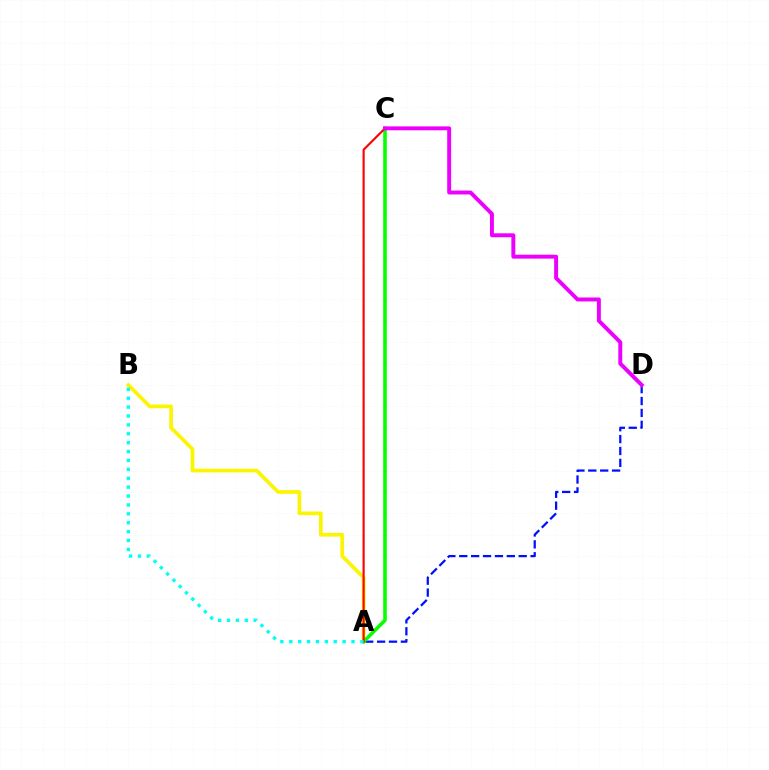{('A', 'D'): [{'color': '#0010ff', 'line_style': 'dashed', 'thickness': 1.61}], ('A', 'B'): [{'color': '#fcf500', 'line_style': 'solid', 'thickness': 2.65}, {'color': '#00fff6', 'line_style': 'dotted', 'thickness': 2.42}], ('A', 'C'): [{'color': '#08ff00', 'line_style': 'solid', 'thickness': 2.59}, {'color': '#ff0000', 'line_style': 'solid', 'thickness': 1.53}], ('C', 'D'): [{'color': '#ee00ff', 'line_style': 'solid', 'thickness': 2.83}]}